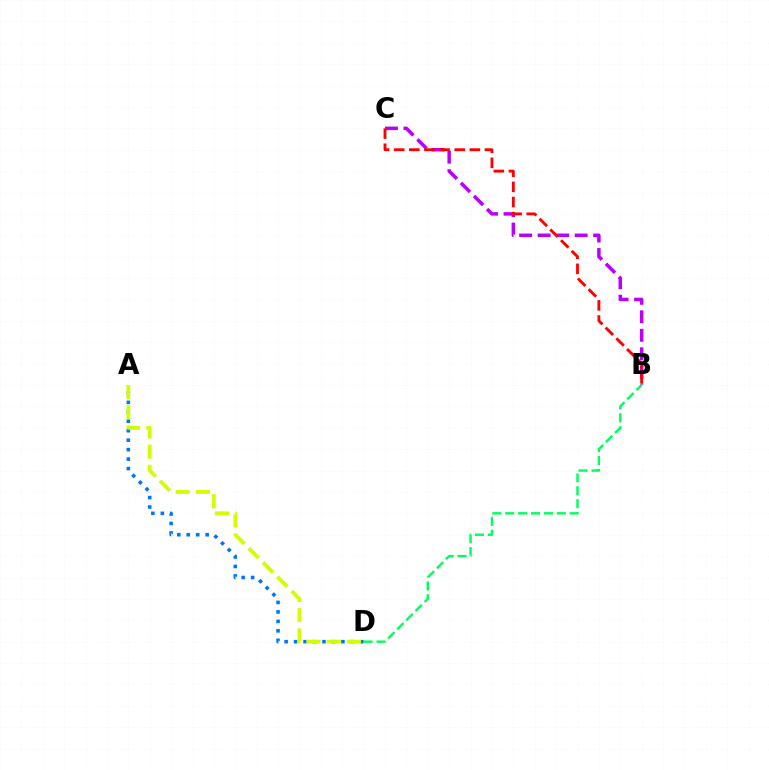{('A', 'D'): [{'color': '#0074ff', 'line_style': 'dotted', 'thickness': 2.57}, {'color': '#d1ff00', 'line_style': 'dashed', 'thickness': 2.75}], ('B', 'C'): [{'color': '#b900ff', 'line_style': 'dashed', 'thickness': 2.51}, {'color': '#ff0000', 'line_style': 'dashed', 'thickness': 2.06}], ('B', 'D'): [{'color': '#00ff5c', 'line_style': 'dashed', 'thickness': 1.75}]}